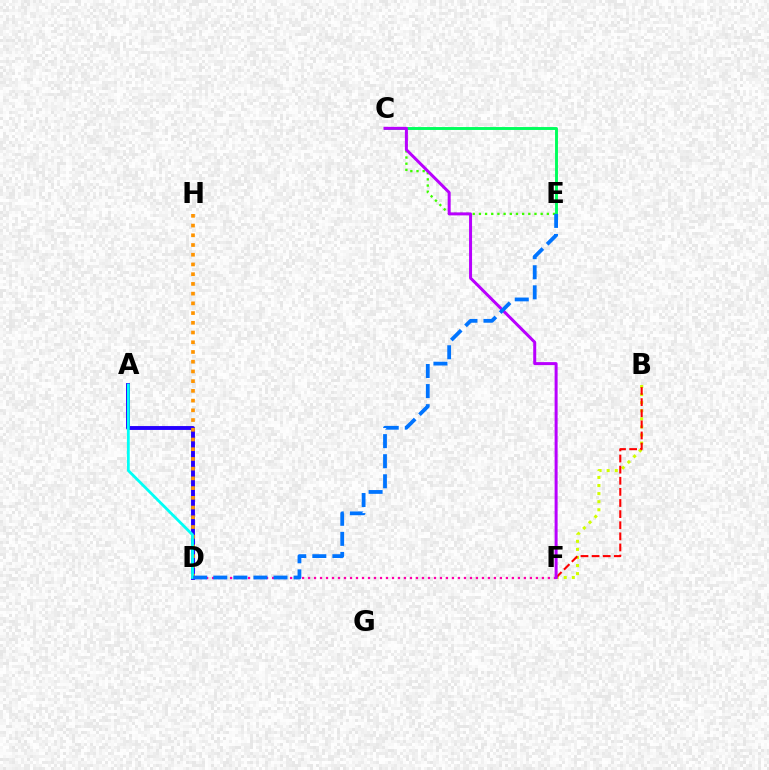{('C', 'E'): [{'color': '#3dff00', 'line_style': 'dotted', 'thickness': 1.68}, {'color': '#00ff5c', 'line_style': 'solid', 'thickness': 2.1}], ('A', 'D'): [{'color': '#2500ff', 'line_style': 'solid', 'thickness': 2.8}, {'color': '#00fff6', 'line_style': 'solid', 'thickness': 2.0}], ('B', 'F'): [{'color': '#d1ff00', 'line_style': 'dotted', 'thickness': 2.19}, {'color': '#ff0000', 'line_style': 'dashed', 'thickness': 1.51}], ('D', 'F'): [{'color': '#ff00ac', 'line_style': 'dotted', 'thickness': 1.63}], ('D', 'H'): [{'color': '#ff9400', 'line_style': 'dotted', 'thickness': 2.64}], ('C', 'F'): [{'color': '#b900ff', 'line_style': 'solid', 'thickness': 2.16}], ('D', 'E'): [{'color': '#0074ff', 'line_style': 'dashed', 'thickness': 2.73}]}